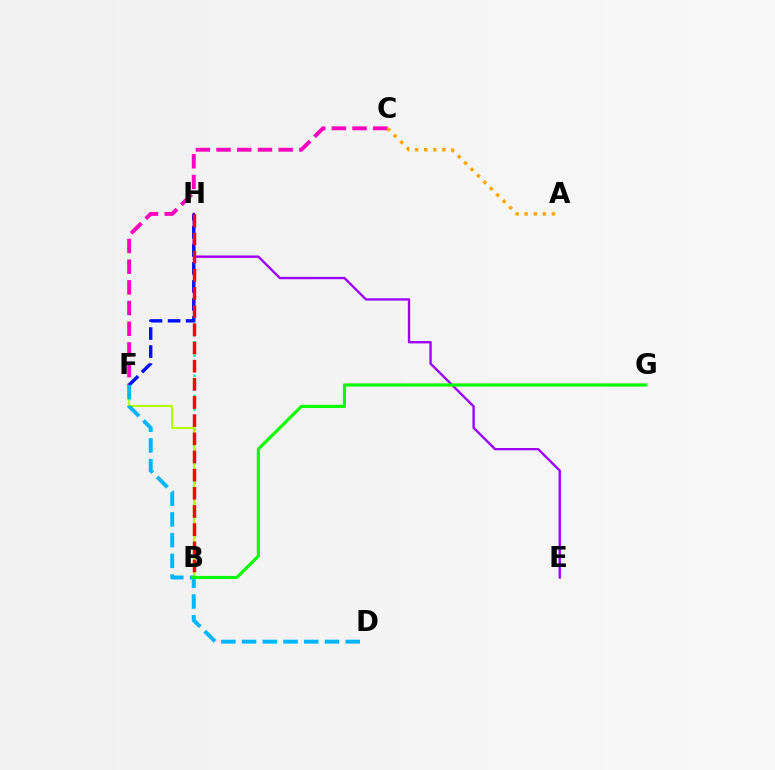{('E', 'H'): [{'color': '#9b00ff', 'line_style': 'solid', 'thickness': 1.69}], ('B', 'H'): [{'color': '#00ff9d', 'line_style': 'dotted', 'thickness': 1.82}, {'color': '#ff0000', 'line_style': 'dashed', 'thickness': 2.47}], ('B', 'F'): [{'color': '#b3ff00', 'line_style': 'solid', 'thickness': 1.53}], ('C', 'F'): [{'color': '#ff00bd', 'line_style': 'dashed', 'thickness': 2.81}], ('F', 'H'): [{'color': '#0010ff', 'line_style': 'dashed', 'thickness': 2.45}], ('A', 'C'): [{'color': '#ffa500', 'line_style': 'dotted', 'thickness': 2.46}], ('D', 'F'): [{'color': '#00b5ff', 'line_style': 'dashed', 'thickness': 2.82}], ('B', 'G'): [{'color': '#08ff00', 'line_style': 'solid', 'thickness': 2.25}]}